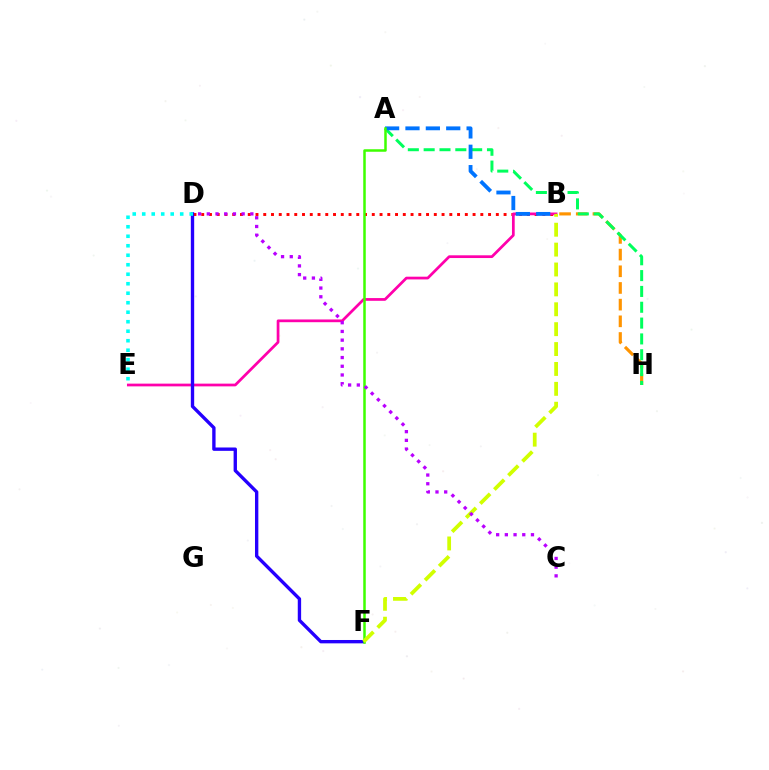{('B', 'D'): [{'color': '#ff0000', 'line_style': 'dotted', 'thickness': 2.11}], ('B', 'H'): [{'color': '#ff9400', 'line_style': 'dashed', 'thickness': 2.27}], ('B', 'E'): [{'color': '#ff00ac', 'line_style': 'solid', 'thickness': 1.97}], ('A', 'H'): [{'color': '#00ff5c', 'line_style': 'dashed', 'thickness': 2.15}], ('A', 'B'): [{'color': '#0074ff', 'line_style': 'dashed', 'thickness': 2.77}], ('D', 'F'): [{'color': '#2500ff', 'line_style': 'solid', 'thickness': 2.42}], ('A', 'F'): [{'color': '#3dff00', 'line_style': 'solid', 'thickness': 1.8}], ('B', 'F'): [{'color': '#d1ff00', 'line_style': 'dashed', 'thickness': 2.7}], ('C', 'D'): [{'color': '#b900ff', 'line_style': 'dotted', 'thickness': 2.37}], ('D', 'E'): [{'color': '#00fff6', 'line_style': 'dotted', 'thickness': 2.58}]}